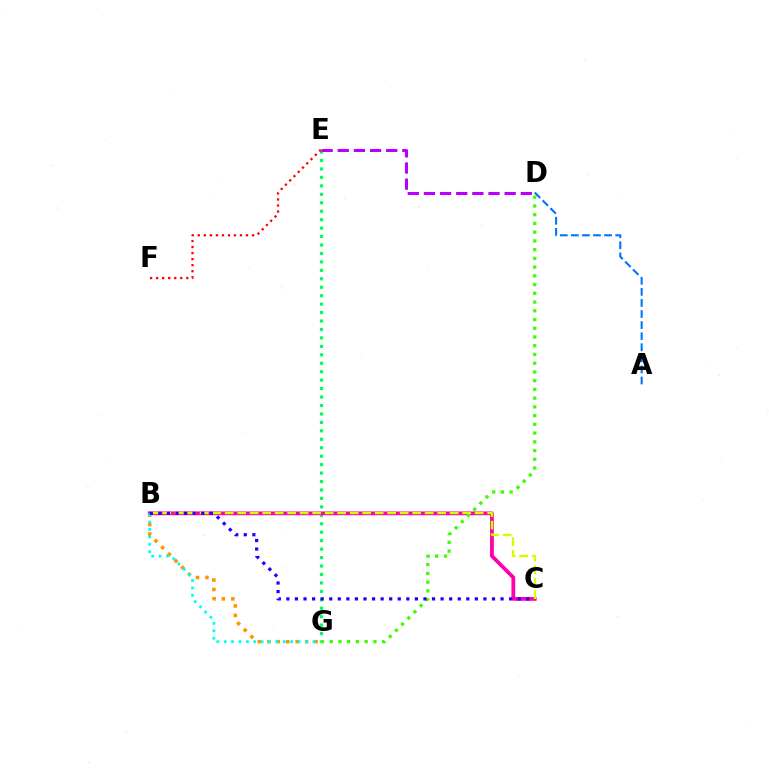{('E', 'G'): [{'color': '#00ff5c', 'line_style': 'dotted', 'thickness': 2.3}], ('B', 'C'): [{'color': '#ff00ac', 'line_style': 'solid', 'thickness': 2.73}, {'color': '#d1ff00', 'line_style': 'dashed', 'thickness': 1.7}, {'color': '#2500ff', 'line_style': 'dotted', 'thickness': 2.33}], ('B', 'G'): [{'color': '#ff9400', 'line_style': 'dotted', 'thickness': 2.57}, {'color': '#00fff6', 'line_style': 'dotted', 'thickness': 2.01}], ('D', 'G'): [{'color': '#3dff00', 'line_style': 'dotted', 'thickness': 2.37}], ('D', 'E'): [{'color': '#b900ff', 'line_style': 'dashed', 'thickness': 2.19}], ('A', 'D'): [{'color': '#0074ff', 'line_style': 'dashed', 'thickness': 1.51}], ('E', 'F'): [{'color': '#ff0000', 'line_style': 'dotted', 'thickness': 1.64}]}